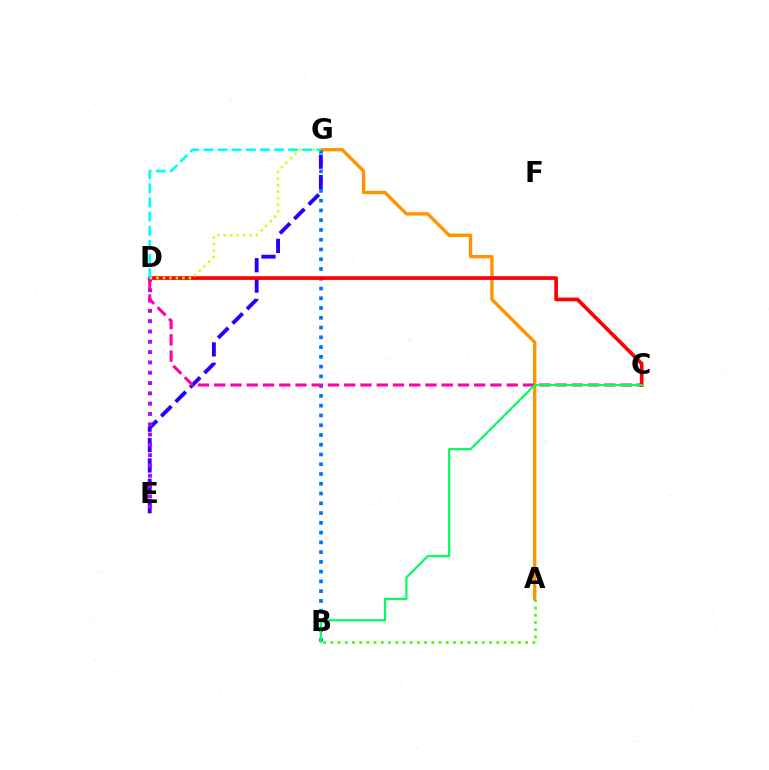{('A', 'G'): [{'color': '#ff9400', 'line_style': 'solid', 'thickness': 2.42}], ('B', 'G'): [{'color': '#0074ff', 'line_style': 'dotted', 'thickness': 2.65}], ('A', 'B'): [{'color': '#3dff00', 'line_style': 'dotted', 'thickness': 1.96}], ('E', 'G'): [{'color': '#2500ff', 'line_style': 'dashed', 'thickness': 2.77}], ('C', 'D'): [{'color': '#ff0000', 'line_style': 'solid', 'thickness': 2.66}, {'color': '#ff00ac', 'line_style': 'dashed', 'thickness': 2.21}], ('D', 'E'): [{'color': '#b900ff', 'line_style': 'dotted', 'thickness': 2.8}], ('D', 'G'): [{'color': '#d1ff00', 'line_style': 'dotted', 'thickness': 1.76}, {'color': '#00fff6', 'line_style': 'dashed', 'thickness': 1.92}], ('B', 'C'): [{'color': '#00ff5c', 'line_style': 'solid', 'thickness': 1.59}]}